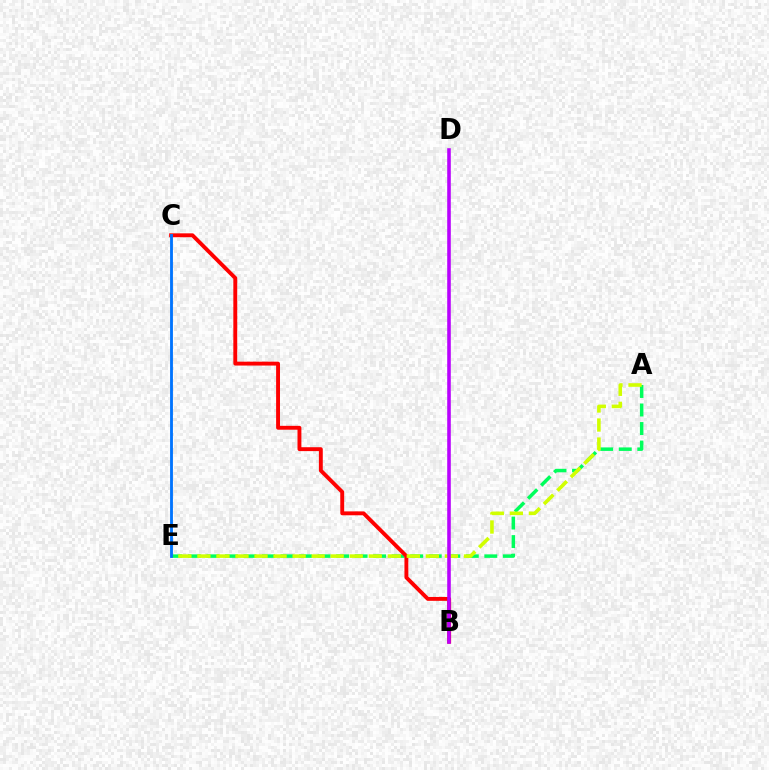{('A', 'E'): [{'color': '#00ff5c', 'line_style': 'dashed', 'thickness': 2.52}, {'color': '#d1ff00', 'line_style': 'dashed', 'thickness': 2.59}], ('B', 'C'): [{'color': '#ff0000', 'line_style': 'solid', 'thickness': 2.8}], ('B', 'D'): [{'color': '#b900ff', 'line_style': 'solid', 'thickness': 2.57}], ('C', 'E'): [{'color': '#0074ff', 'line_style': 'solid', 'thickness': 2.05}]}